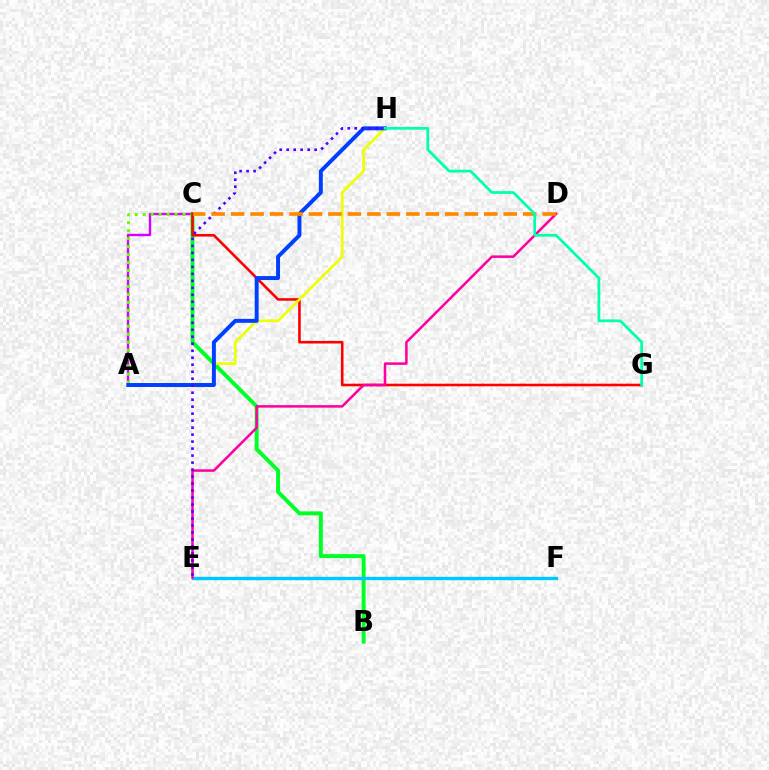{('B', 'C'): [{'color': '#00ff27', 'line_style': 'solid', 'thickness': 2.84}], ('A', 'C'): [{'color': '#d600ff', 'line_style': 'solid', 'thickness': 1.74}, {'color': '#66ff00', 'line_style': 'dotted', 'thickness': 2.17}], ('C', 'G'): [{'color': '#ff0000', 'line_style': 'solid', 'thickness': 1.86}], ('E', 'F'): [{'color': '#00c7ff', 'line_style': 'solid', 'thickness': 2.43}], ('D', 'E'): [{'color': '#ff00a0', 'line_style': 'solid', 'thickness': 1.82}], ('A', 'H'): [{'color': '#eeff00', 'line_style': 'solid', 'thickness': 1.94}, {'color': '#003fff', 'line_style': 'solid', 'thickness': 2.84}], ('E', 'H'): [{'color': '#4f00ff', 'line_style': 'dotted', 'thickness': 1.9}], ('C', 'D'): [{'color': '#ff8800', 'line_style': 'dashed', 'thickness': 2.65}], ('G', 'H'): [{'color': '#00ffaf', 'line_style': 'solid', 'thickness': 1.97}]}